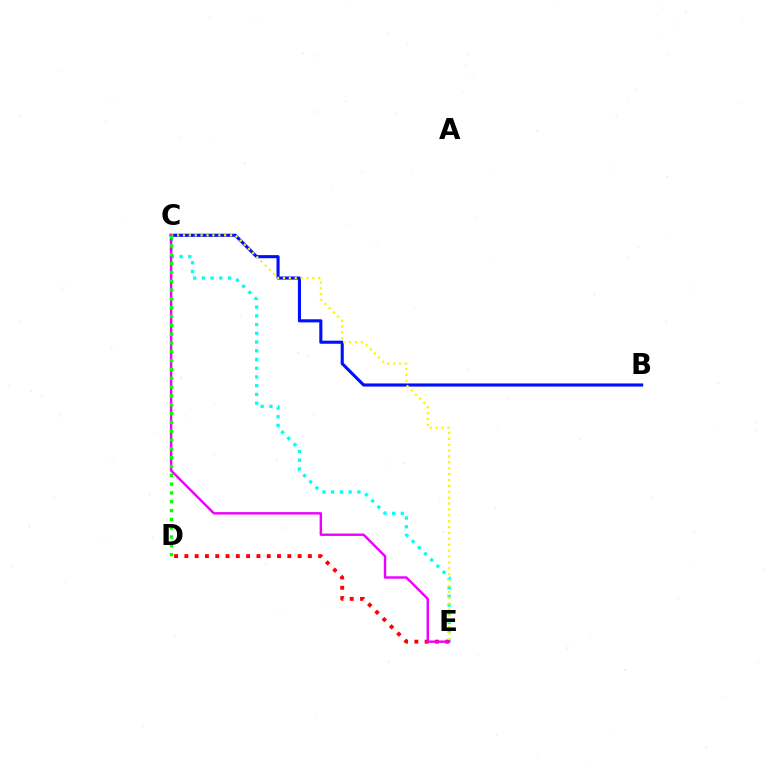{('B', 'C'): [{'color': '#0010ff', 'line_style': 'solid', 'thickness': 2.23}], ('C', 'E'): [{'color': '#00fff6', 'line_style': 'dotted', 'thickness': 2.37}, {'color': '#fcf500', 'line_style': 'dotted', 'thickness': 1.6}, {'color': '#ee00ff', 'line_style': 'solid', 'thickness': 1.75}], ('D', 'E'): [{'color': '#ff0000', 'line_style': 'dotted', 'thickness': 2.8}], ('C', 'D'): [{'color': '#08ff00', 'line_style': 'dotted', 'thickness': 2.4}]}